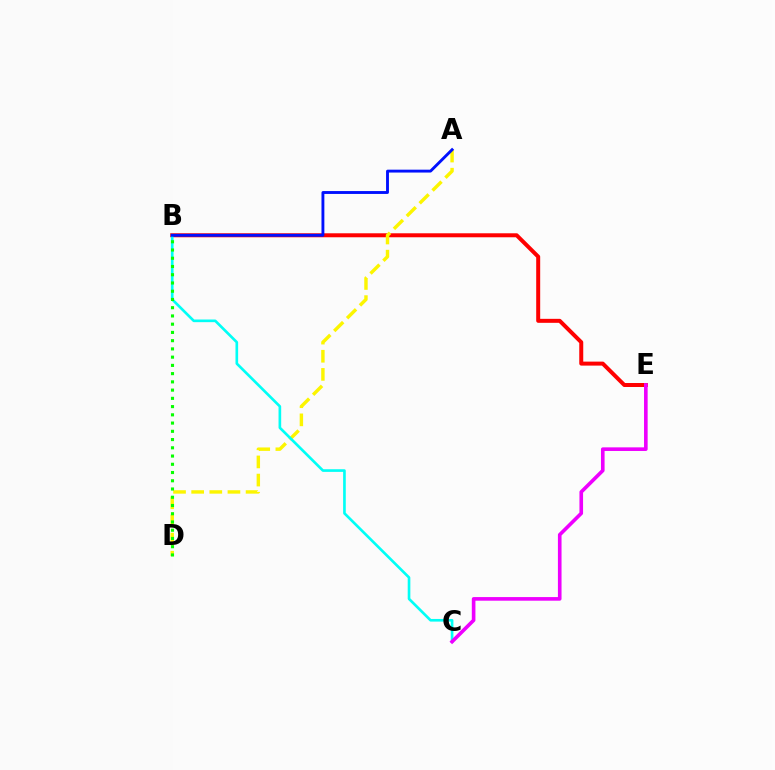{('B', 'E'): [{'color': '#ff0000', 'line_style': 'solid', 'thickness': 2.87}], ('A', 'D'): [{'color': '#fcf500', 'line_style': 'dashed', 'thickness': 2.46}], ('B', 'C'): [{'color': '#00fff6', 'line_style': 'solid', 'thickness': 1.91}], ('B', 'D'): [{'color': '#08ff00', 'line_style': 'dotted', 'thickness': 2.24}], ('C', 'E'): [{'color': '#ee00ff', 'line_style': 'solid', 'thickness': 2.61}], ('A', 'B'): [{'color': '#0010ff', 'line_style': 'solid', 'thickness': 2.07}]}